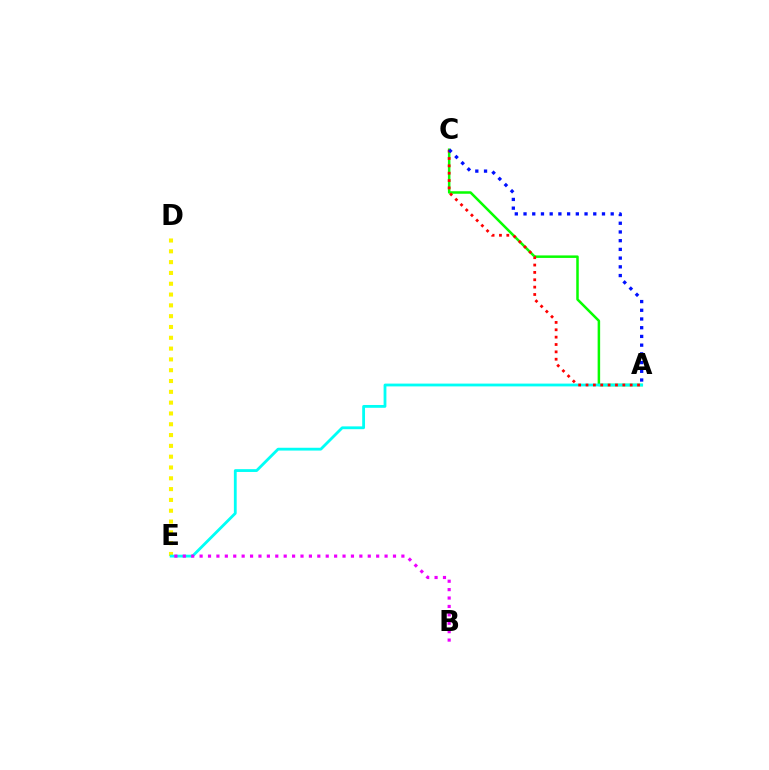{('D', 'E'): [{'color': '#fcf500', 'line_style': 'dotted', 'thickness': 2.94}], ('A', 'C'): [{'color': '#08ff00', 'line_style': 'solid', 'thickness': 1.81}, {'color': '#ff0000', 'line_style': 'dotted', 'thickness': 2.0}, {'color': '#0010ff', 'line_style': 'dotted', 'thickness': 2.37}], ('A', 'E'): [{'color': '#00fff6', 'line_style': 'solid', 'thickness': 2.02}], ('B', 'E'): [{'color': '#ee00ff', 'line_style': 'dotted', 'thickness': 2.28}]}